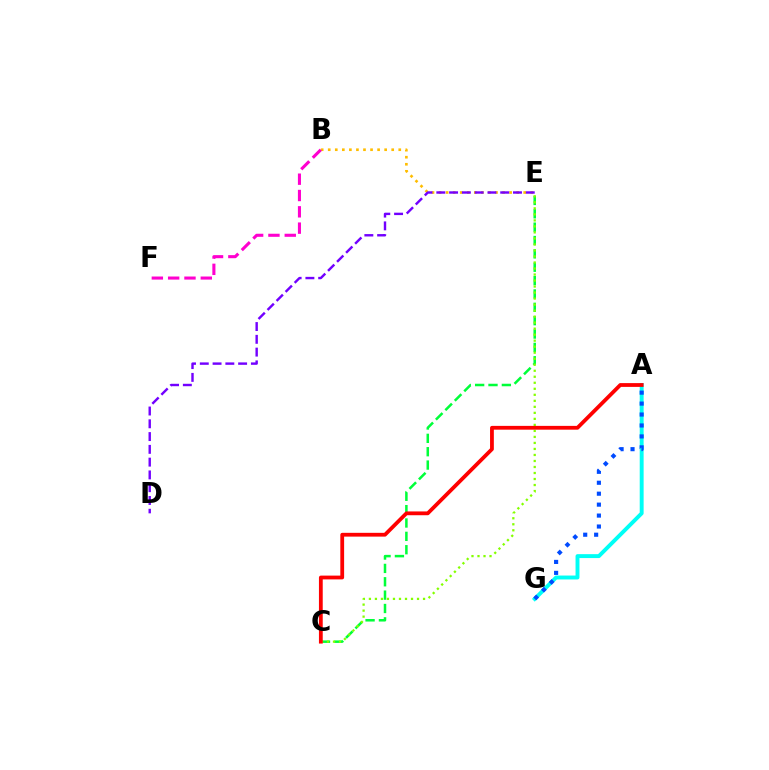{('C', 'E'): [{'color': '#00ff39', 'line_style': 'dashed', 'thickness': 1.81}, {'color': '#84ff00', 'line_style': 'dotted', 'thickness': 1.63}], ('B', 'E'): [{'color': '#ffbd00', 'line_style': 'dotted', 'thickness': 1.92}], ('A', 'G'): [{'color': '#00fff6', 'line_style': 'solid', 'thickness': 2.82}, {'color': '#004bff', 'line_style': 'dotted', 'thickness': 2.97}], ('A', 'C'): [{'color': '#ff0000', 'line_style': 'solid', 'thickness': 2.73}], ('D', 'E'): [{'color': '#7200ff', 'line_style': 'dashed', 'thickness': 1.74}], ('B', 'F'): [{'color': '#ff00cf', 'line_style': 'dashed', 'thickness': 2.22}]}